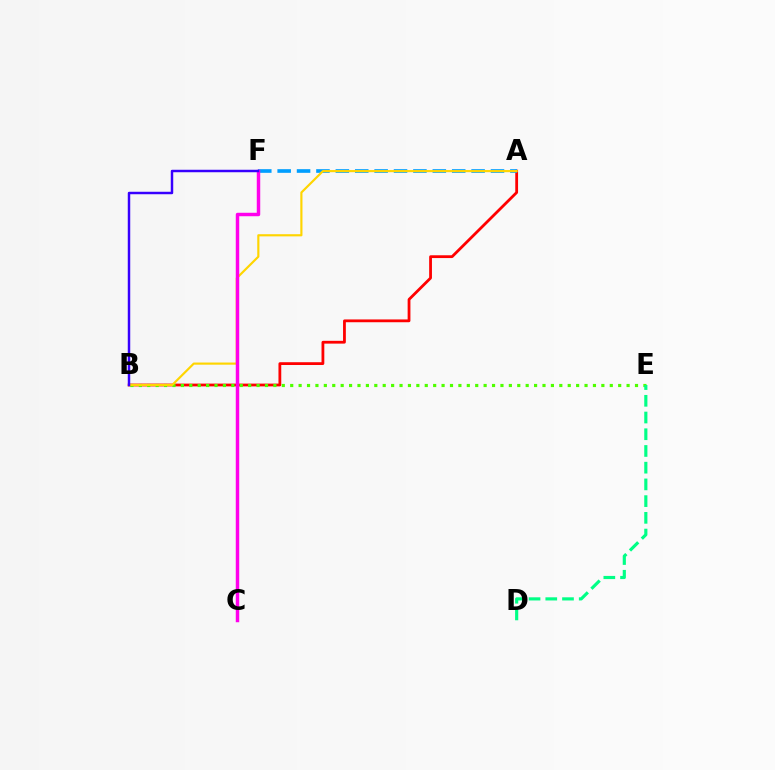{('A', 'B'): [{'color': '#ff0000', 'line_style': 'solid', 'thickness': 2.01}, {'color': '#ffd500', 'line_style': 'solid', 'thickness': 1.56}], ('B', 'E'): [{'color': '#4fff00', 'line_style': 'dotted', 'thickness': 2.28}], ('A', 'F'): [{'color': '#009eff', 'line_style': 'dashed', 'thickness': 2.63}], ('D', 'E'): [{'color': '#00ff86', 'line_style': 'dashed', 'thickness': 2.27}], ('C', 'F'): [{'color': '#ff00ed', 'line_style': 'solid', 'thickness': 2.48}], ('B', 'F'): [{'color': '#3700ff', 'line_style': 'solid', 'thickness': 1.78}]}